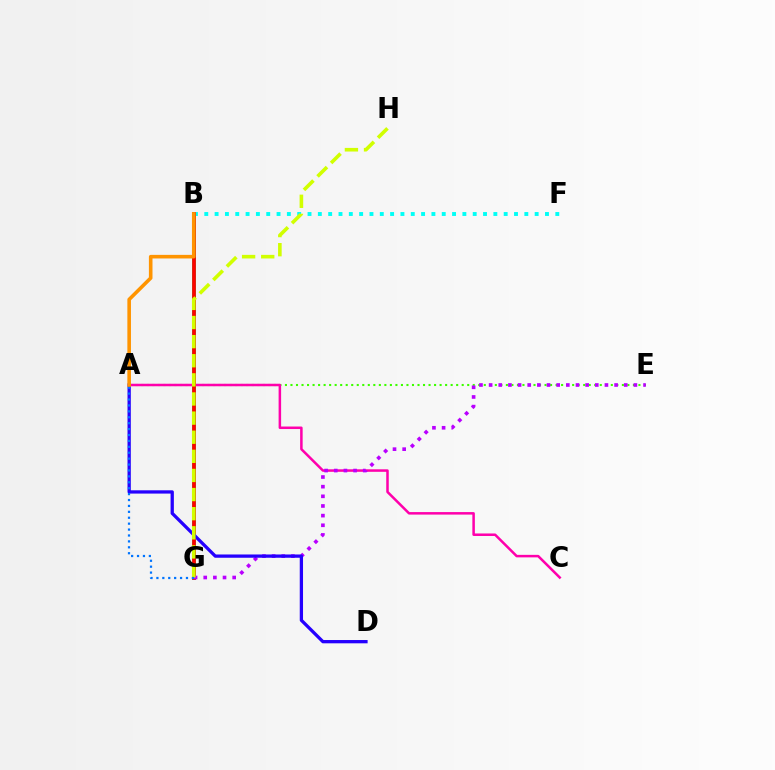{('A', 'E'): [{'color': '#3dff00', 'line_style': 'dotted', 'thickness': 1.5}], ('B', 'G'): [{'color': '#00ff5c', 'line_style': 'solid', 'thickness': 2.82}, {'color': '#ff0000', 'line_style': 'solid', 'thickness': 2.66}], ('A', 'C'): [{'color': '#ff00ac', 'line_style': 'solid', 'thickness': 1.81}], ('B', 'F'): [{'color': '#00fff6', 'line_style': 'dotted', 'thickness': 2.81}], ('E', 'G'): [{'color': '#b900ff', 'line_style': 'dotted', 'thickness': 2.62}], ('A', 'D'): [{'color': '#2500ff', 'line_style': 'solid', 'thickness': 2.36}], ('G', 'H'): [{'color': '#d1ff00', 'line_style': 'dashed', 'thickness': 2.6}], ('A', 'G'): [{'color': '#0074ff', 'line_style': 'dotted', 'thickness': 1.61}], ('A', 'B'): [{'color': '#ff9400', 'line_style': 'solid', 'thickness': 2.59}]}